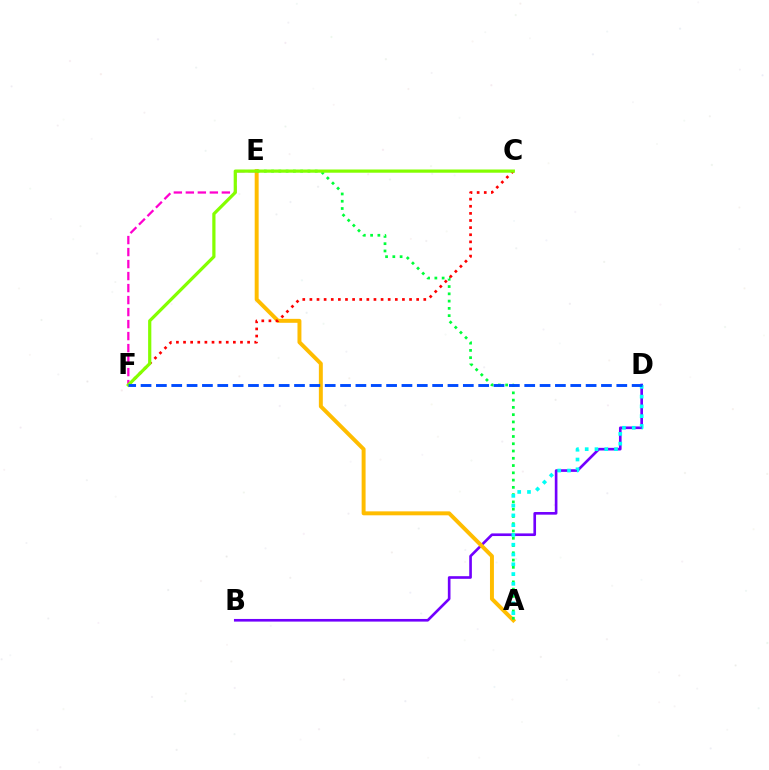{('B', 'D'): [{'color': '#7200ff', 'line_style': 'solid', 'thickness': 1.9}], ('A', 'E'): [{'color': '#ffbd00', 'line_style': 'solid', 'thickness': 2.84}, {'color': '#00ff39', 'line_style': 'dotted', 'thickness': 1.98}], ('E', 'F'): [{'color': '#ff00cf', 'line_style': 'dashed', 'thickness': 1.63}], ('C', 'F'): [{'color': '#ff0000', 'line_style': 'dotted', 'thickness': 1.93}, {'color': '#84ff00', 'line_style': 'solid', 'thickness': 2.32}], ('A', 'D'): [{'color': '#00fff6', 'line_style': 'dotted', 'thickness': 2.66}], ('D', 'F'): [{'color': '#004bff', 'line_style': 'dashed', 'thickness': 2.08}]}